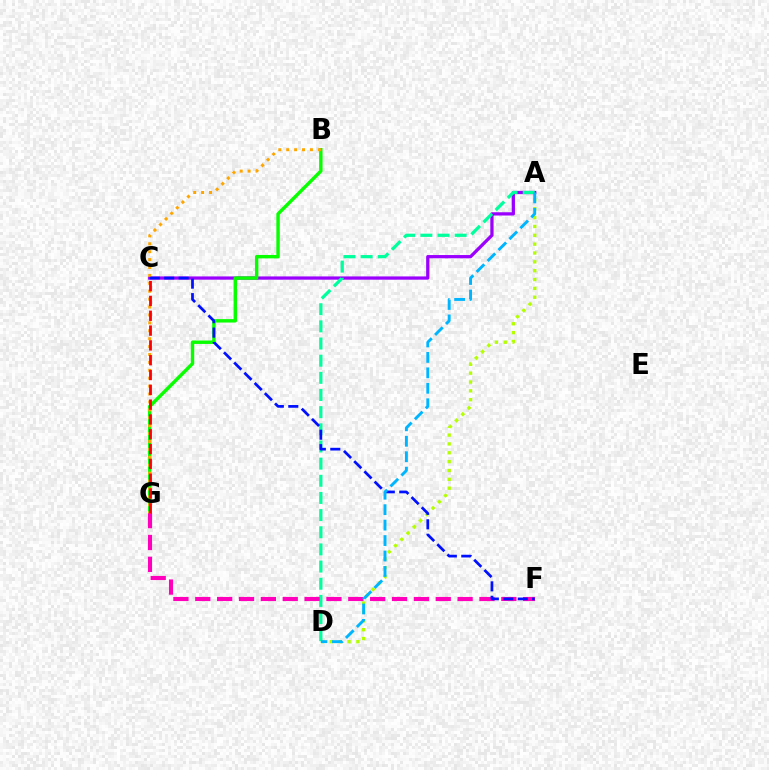{('A', 'D'): [{'color': '#b3ff00', 'line_style': 'dotted', 'thickness': 2.4}, {'color': '#00ff9d', 'line_style': 'dashed', 'thickness': 2.33}, {'color': '#00b5ff', 'line_style': 'dashed', 'thickness': 2.1}], ('A', 'C'): [{'color': '#9b00ff', 'line_style': 'solid', 'thickness': 2.35}], ('B', 'G'): [{'color': '#08ff00', 'line_style': 'solid', 'thickness': 2.46}, {'color': '#ffa500', 'line_style': 'dotted', 'thickness': 2.15}], ('F', 'G'): [{'color': '#ff00bd', 'line_style': 'dashed', 'thickness': 2.97}], ('C', 'F'): [{'color': '#0010ff', 'line_style': 'dashed', 'thickness': 1.96}], ('C', 'G'): [{'color': '#ff0000', 'line_style': 'dashed', 'thickness': 2.01}]}